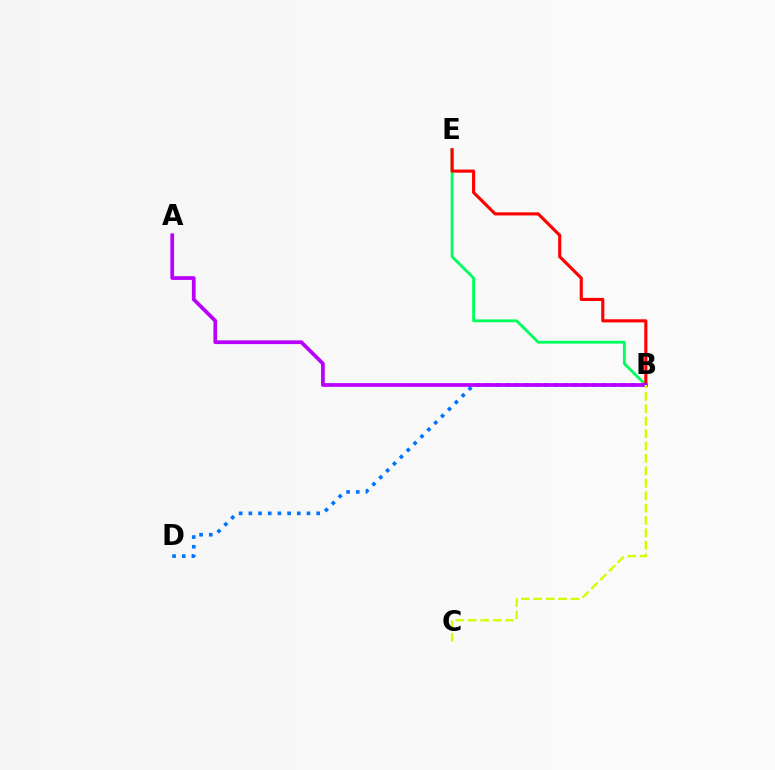{('B', 'D'): [{'color': '#0074ff', 'line_style': 'dotted', 'thickness': 2.63}], ('B', 'E'): [{'color': '#00ff5c', 'line_style': 'solid', 'thickness': 2.05}, {'color': '#ff0000', 'line_style': 'solid', 'thickness': 2.24}], ('A', 'B'): [{'color': '#b900ff', 'line_style': 'solid', 'thickness': 2.69}], ('B', 'C'): [{'color': '#d1ff00', 'line_style': 'dashed', 'thickness': 1.69}]}